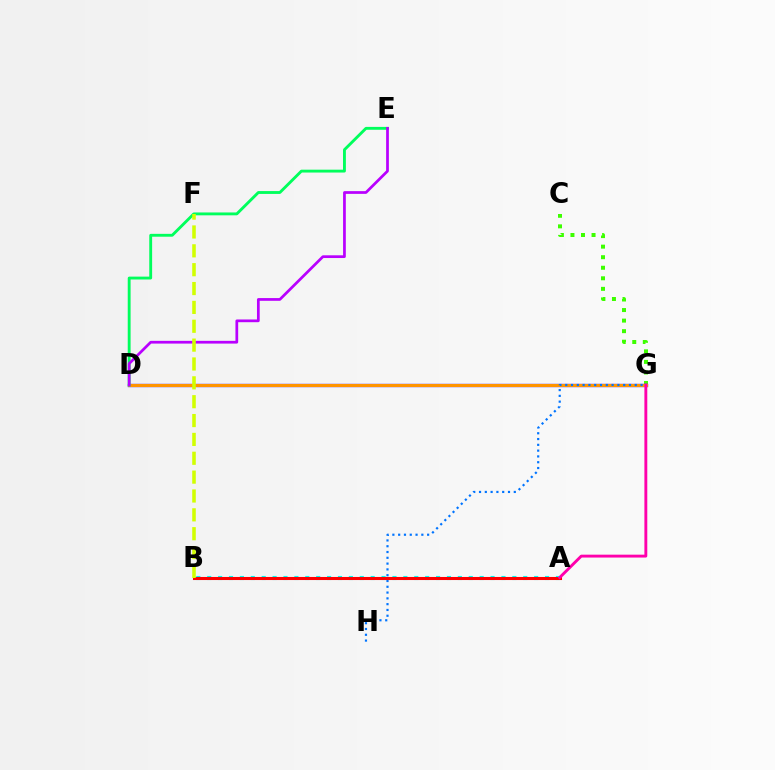{('A', 'B'): [{'color': '#00fff6', 'line_style': 'dotted', 'thickness': 2.96}, {'color': '#ff0000', 'line_style': 'solid', 'thickness': 2.21}], ('C', 'G'): [{'color': '#3dff00', 'line_style': 'dotted', 'thickness': 2.87}], ('D', 'G'): [{'color': '#2500ff', 'line_style': 'solid', 'thickness': 2.37}, {'color': '#ff9400', 'line_style': 'solid', 'thickness': 2.23}], ('D', 'E'): [{'color': '#00ff5c', 'line_style': 'solid', 'thickness': 2.06}, {'color': '#b900ff', 'line_style': 'solid', 'thickness': 1.97}], ('G', 'H'): [{'color': '#0074ff', 'line_style': 'dotted', 'thickness': 1.57}], ('A', 'G'): [{'color': '#ff00ac', 'line_style': 'solid', 'thickness': 2.08}], ('B', 'F'): [{'color': '#d1ff00', 'line_style': 'dashed', 'thickness': 2.56}]}